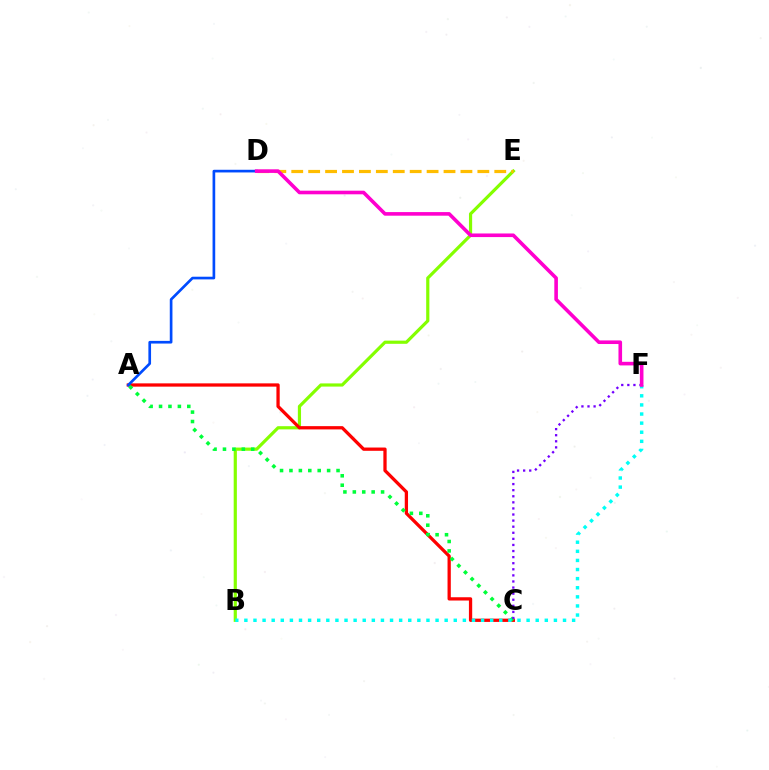{('B', 'E'): [{'color': '#84ff00', 'line_style': 'solid', 'thickness': 2.29}], ('A', 'C'): [{'color': '#ff0000', 'line_style': 'solid', 'thickness': 2.36}, {'color': '#00ff39', 'line_style': 'dotted', 'thickness': 2.56}], ('A', 'D'): [{'color': '#004bff', 'line_style': 'solid', 'thickness': 1.92}], ('D', 'E'): [{'color': '#ffbd00', 'line_style': 'dashed', 'thickness': 2.3}], ('C', 'F'): [{'color': '#7200ff', 'line_style': 'dotted', 'thickness': 1.65}], ('B', 'F'): [{'color': '#00fff6', 'line_style': 'dotted', 'thickness': 2.47}], ('D', 'F'): [{'color': '#ff00cf', 'line_style': 'solid', 'thickness': 2.6}]}